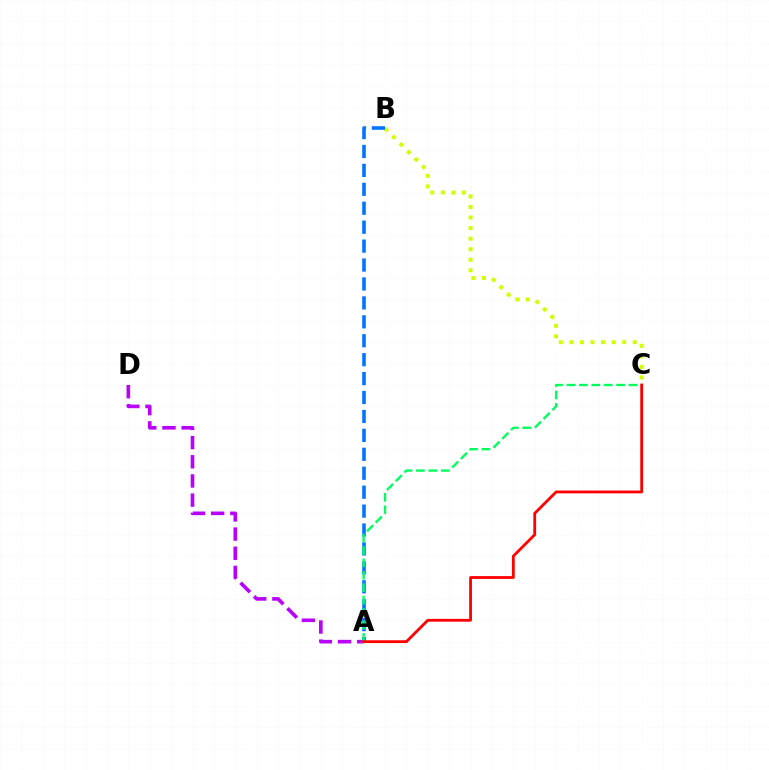{('A', 'D'): [{'color': '#b900ff', 'line_style': 'dashed', 'thickness': 2.61}], ('B', 'C'): [{'color': '#d1ff00', 'line_style': 'dotted', 'thickness': 2.87}], ('A', 'B'): [{'color': '#0074ff', 'line_style': 'dashed', 'thickness': 2.57}], ('A', 'C'): [{'color': '#00ff5c', 'line_style': 'dashed', 'thickness': 1.69}, {'color': '#ff0000', 'line_style': 'solid', 'thickness': 2.02}]}